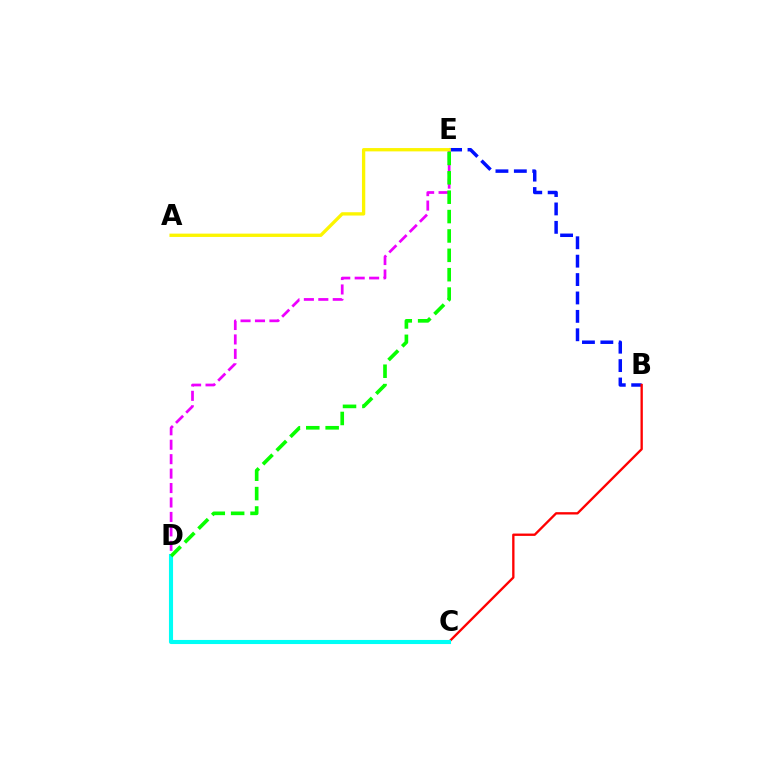{('B', 'E'): [{'color': '#0010ff', 'line_style': 'dashed', 'thickness': 2.5}], ('B', 'C'): [{'color': '#ff0000', 'line_style': 'solid', 'thickness': 1.68}], ('D', 'E'): [{'color': '#ee00ff', 'line_style': 'dashed', 'thickness': 1.96}, {'color': '#08ff00', 'line_style': 'dashed', 'thickness': 2.63}], ('A', 'E'): [{'color': '#fcf500', 'line_style': 'solid', 'thickness': 2.39}], ('C', 'D'): [{'color': '#00fff6', 'line_style': 'solid', 'thickness': 2.95}]}